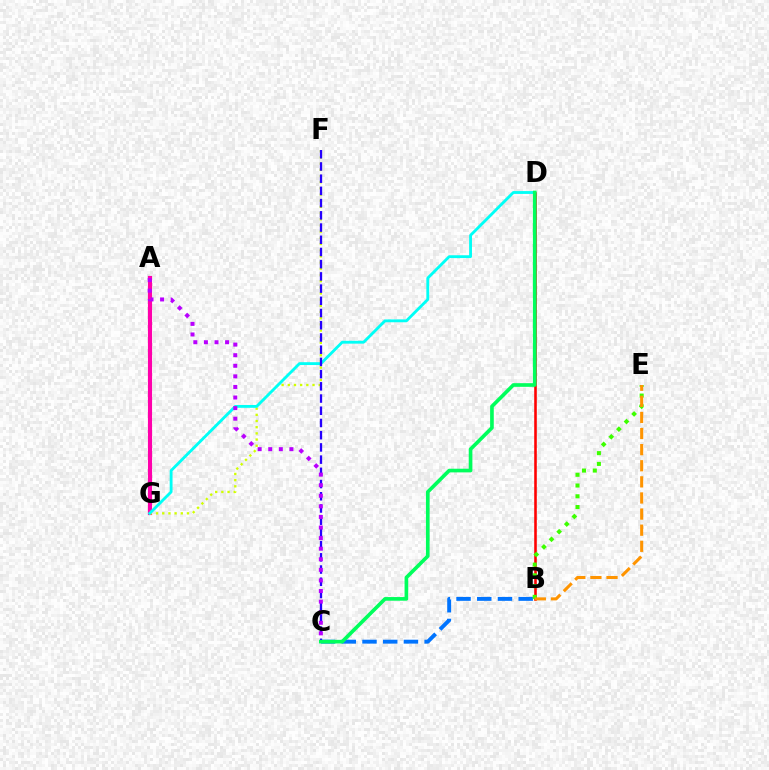{('A', 'G'): [{'color': '#ff00ac', 'line_style': 'solid', 'thickness': 2.99}], ('F', 'G'): [{'color': '#d1ff00', 'line_style': 'dotted', 'thickness': 1.68}], ('B', 'D'): [{'color': '#ff0000', 'line_style': 'solid', 'thickness': 1.86}], ('B', 'C'): [{'color': '#0074ff', 'line_style': 'dashed', 'thickness': 2.81}], ('B', 'E'): [{'color': '#3dff00', 'line_style': 'dotted', 'thickness': 2.92}, {'color': '#ff9400', 'line_style': 'dashed', 'thickness': 2.19}], ('D', 'G'): [{'color': '#00fff6', 'line_style': 'solid', 'thickness': 2.05}], ('C', 'F'): [{'color': '#2500ff', 'line_style': 'dashed', 'thickness': 1.66}], ('C', 'D'): [{'color': '#00ff5c', 'line_style': 'solid', 'thickness': 2.64}], ('A', 'C'): [{'color': '#b900ff', 'line_style': 'dotted', 'thickness': 2.88}]}